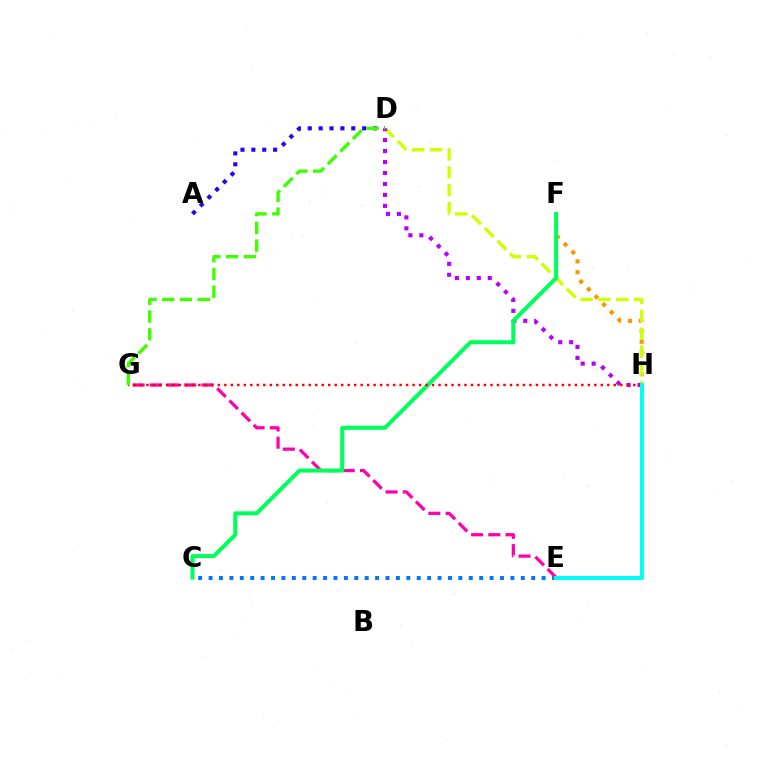{('C', 'E'): [{'color': '#0074ff', 'line_style': 'dotted', 'thickness': 2.83}], ('A', 'D'): [{'color': '#2500ff', 'line_style': 'dotted', 'thickness': 2.96}], ('F', 'H'): [{'color': '#ff9400', 'line_style': 'dotted', 'thickness': 2.95}], ('D', 'H'): [{'color': '#d1ff00', 'line_style': 'dashed', 'thickness': 2.43}, {'color': '#b900ff', 'line_style': 'dotted', 'thickness': 2.98}], ('E', 'G'): [{'color': '#ff00ac', 'line_style': 'dashed', 'thickness': 2.34}], ('C', 'F'): [{'color': '#00ff5c', 'line_style': 'solid', 'thickness': 2.9}], ('G', 'H'): [{'color': '#ff0000', 'line_style': 'dotted', 'thickness': 1.76}], ('E', 'H'): [{'color': '#00fff6', 'line_style': 'solid', 'thickness': 2.86}], ('D', 'G'): [{'color': '#3dff00', 'line_style': 'dashed', 'thickness': 2.42}]}